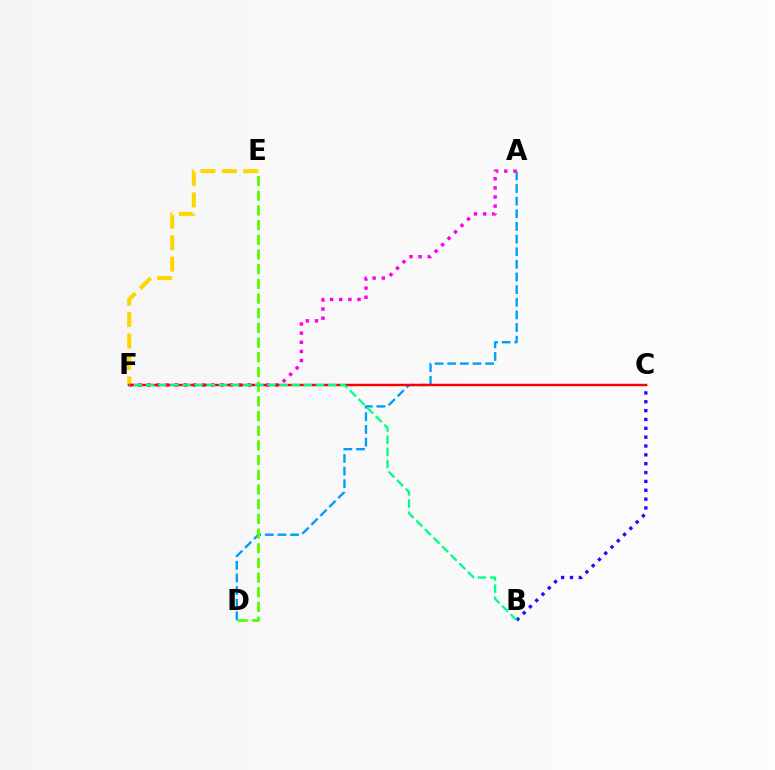{('A', 'D'): [{'color': '#009eff', 'line_style': 'dashed', 'thickness': 1.72}], ('A', 'F'): [{'color': '#ff00ed', 'line_style': 'dotted', 'thickness': 2.48}], ('E', 'F'): [{'color': '#ffd500', 'line_style': 'dashed', 'thickness': 2.92}], ('B', 'C'): [{'color': '#3700ff', 'line_style': 'dotted', 'thickness': 2.4}], ('C', 'F'): [{'color': '#ff0000', 'line_style': 'solid', 'thickness': 1.74}], ('D', 'E'): [{'color': '#4fff00', 'line_style': 'dashed', 'thickness': 2.0}], ('B', 'F'): [{'color': '#00ff86', 'line_style': 'dashed', 'thickness': 1.65}]}